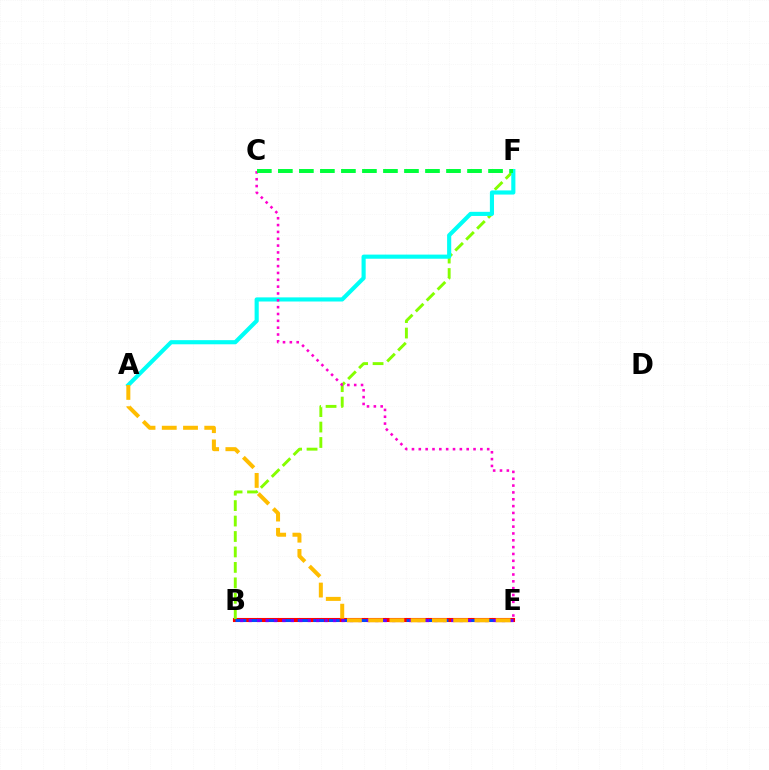{('B', 'E'): [{'color': '#ff0000', 'line_style': 'solid', 'thickness': 2.94}, {'color': '#004bff', 'line_style': 'dashed', 'thickness': 2.11}, {'color': '#7200ff', 'line_style': 'dotted', 'thickness': 2.29}], ('B', 'F'): [{'color': '#84ff00', 'line_style': 'dashed', 'thickness': 2.1}], ('A', 'F'): [{'color': '#00fff6', 'line_style': 'solid', 'thickness': 2.97}], ('C', 'E'): [{'color': '#ff00cf', 'line_style': 'dotted', 'thickness': 1.86}], ('A', 'E'): [{'color': '#ffbd00', 'line_style': 'dashed', 'thickness': 2.89}], ('C', 'F'): [{'color': '#00ff39', 'line_style': 'dashed', 'thickness': 2.86}]}